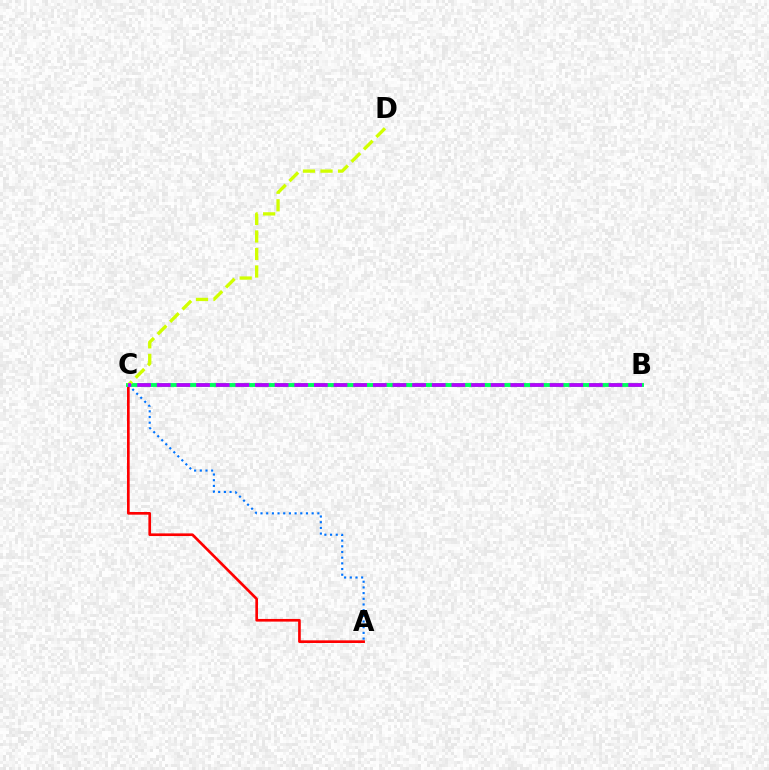{('A', 'C'): [{'color': '#ff0000', 'line_style': 'solid', 'thickness': 1.92}, {'color': '#0074ff', 'line_style': 'dotted', 'thickness': 1.54}], ('B', 'C'): [{'color': '#00ff5c', 'line_style': 'solid', 'thickness': 2.81}, {'color': '#b900ff', 'line_style': 'dashed', 'thickness': 2.67}], ('C', 'D'): [{'color': '#d1ff00', 'line_style': 'dashed', 'thickness': 2.38}]}